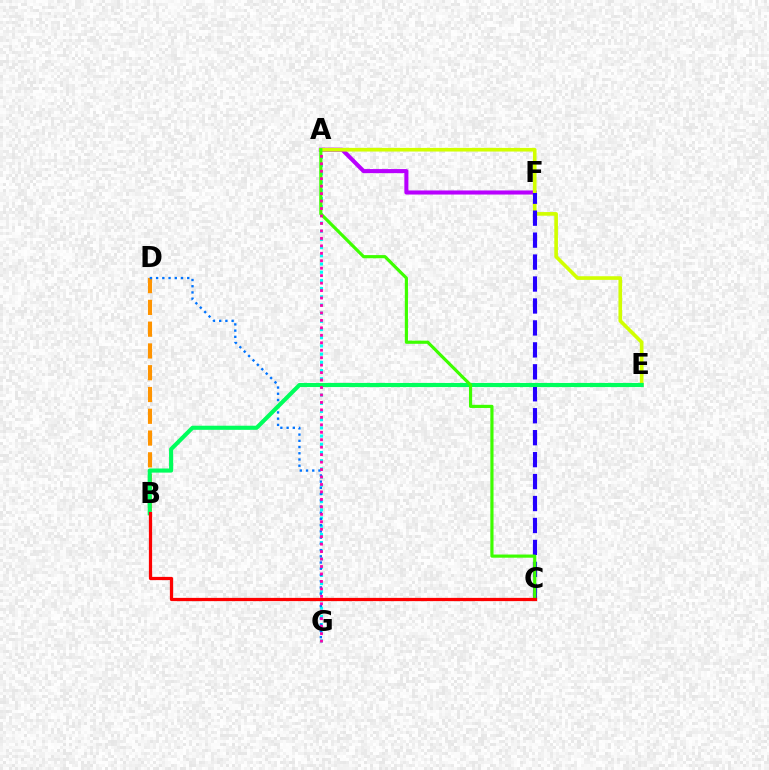{('A', 'F'): [{'color': '#b900ff', 'line_style': 'solid', 'thickness': 2.94}], ('B', 'D'): [{'color': '#ff9400', 'line_style': 'dashed', 'thickness': 2.96}], ('A', 'G'): [{'color': '#00fff6', 'line_style': 'dotted', 'thickness': 2.23}, {'color': '#ff00ac', 'line_style': 'dotted', 'thickness': 2.03}], ('D', 'G'): [{'color': '#0074ff', 'line_style': 'dotted', 'thickness': 1.69}], ('A', 'E'): [{'color': '#d1ff00', 'line_style': 'solid', 'thickness': 2.62}], ('C', 'F'): [{'color': '#2500ff', 'line_style': 'dashed', 'thickness': 2.98}], ('B', 'E'): [{'color': '#00ff5c', 'line_style': 'solid', 'thickness': 2.96}], ('A', 'C'): [{'color': '#3dff00', 'line_style': 'solid', 'thickness': 2.28}], ('B', 'C'): [{'color': '#ff0000', 'line_style': 'solid', 'thickness': 2.33}]}